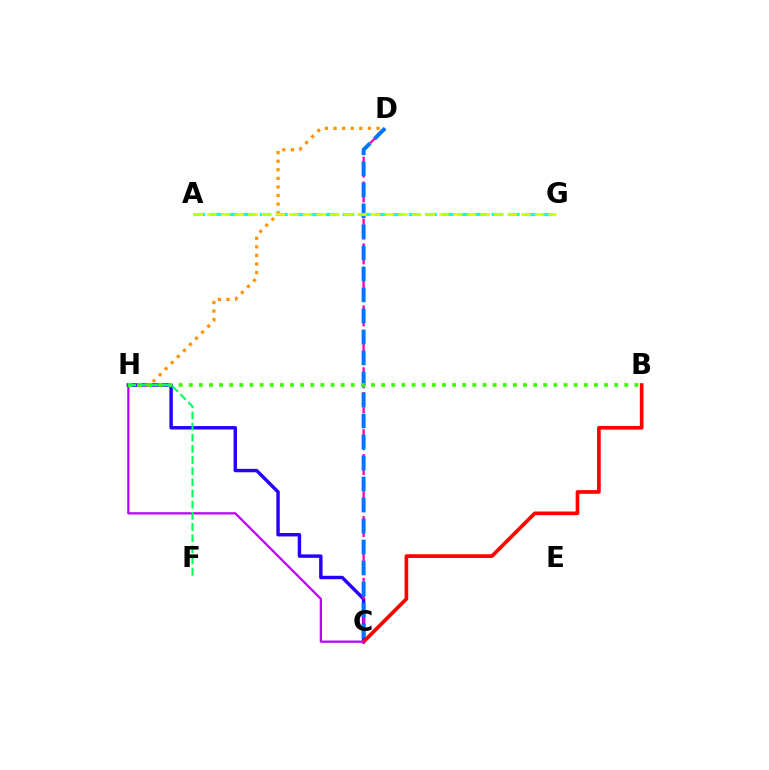{('C', 'H'): [{'color': '#2500ff', 'line_style': 'solid', 'thickness': 2.47}, {'color': '#b900ff', 'line_style': 'solid', 'thickness': 1.62}], ('C', 'D'): [{'color': '#ff00ac', 'line_style': 'dashed', 'thickness': 1.68}, {'color': '#0074ff', 'line_style': 'dashed', 'thickness': 2.85}], ('D', 'H'): [{'color': '#ff9400', 'line_style': 'dotted', 'thickness': 2.33}], ('A', 'G'): [{'color': '#00fff6', 'line_style': 'dashed', 'thickness': 2.25}, {'color': '#d1ff00', 'line_style': 'dashed', 'thickness': 1.85}], ('B', 'C'): [{'color': '#ff0000', 'line_style': 'solid', 'thickness': 2.64}], ('B', 'H'): [{'color': '#3dff00', 'line_style': 'dotted', 'thickness': 2.75}], ('F', 'H'): [{'color': '#00ff5c', 'line_style': 'dashed', 'thickness': 1.52}]}